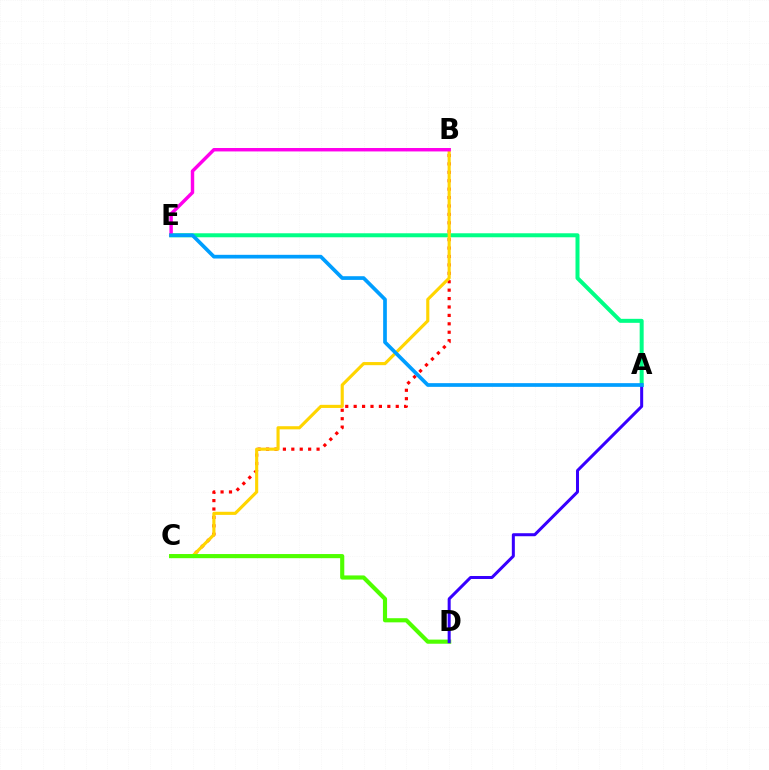{('A', 'E'): [{'color': '#00ff86', 'line_style': 'solid', 'thickness': 2.88}, {'color': '#009eff', 'line_style': 'solid', 'thickness': 2.66}], ('B', 'C'): [{'color': '#ff0000', 'line_style': 'dotted', 'thickness': 2.29}, {'color': '#ffd500', 'line_style': 'solid', 'thickness': 2.25}], ('C', 'D'): [{'color': '#4fff00', 'line_style': 'solid', 'thickness': 2.98}], ('B', 'E'): [{'color': '#ff00ed', 'line_style': 'solid', 'thickness': 2.48}], ('A', 'D'): [{'color': '#3700ff', 'line_style': 'solid', 'thickness': 2.17}]}